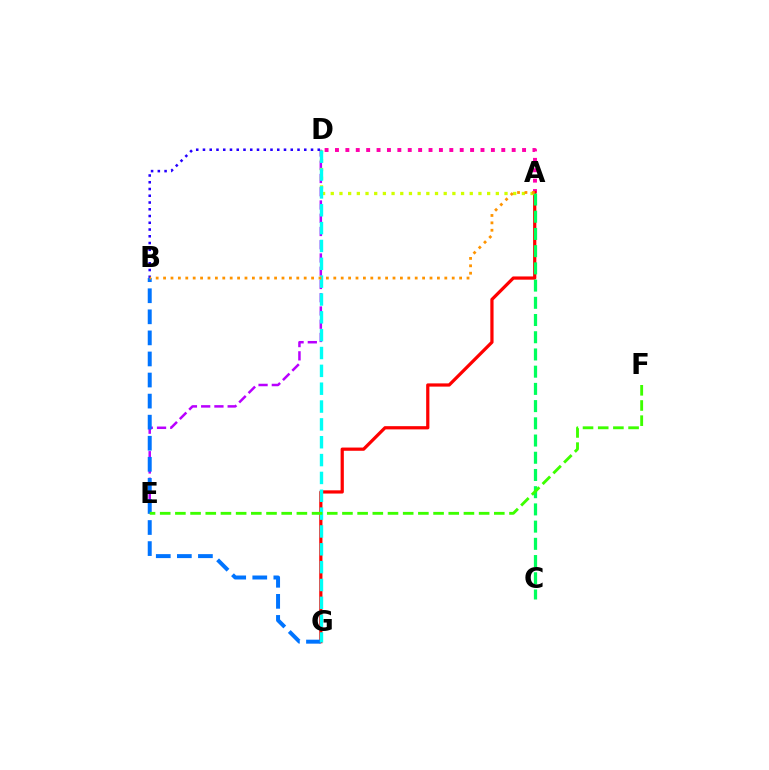{('D', 'E'): [{'color': '#b900ff', 'line_style': 'dashed', 'thickness': 1.8}], ('A', 'D'): [{'color': '#ff00ac', 'line_style': 'dotted', 'thickness': 2.82}, {'color': '#d1ff00', 'line_style': 'dotted', 'thickness': 2.36}], ('A', 'G'): [{'color': '#ff0000', 'line_style': 'solid', 'thickness': 2.32}], ('A', 'C'): [{'color': '#00ff5c', 'line_style': 'dashed', 'thickness': 2.34}], ('B', 'G'): [{'color': '#0074ff', 'line_style': 'dashed', 'thickness': 2.86}], ('B', 'D'): [{'color': '#2500ff', 'line_style': 'dotted', 'thickness': 1.83}], ('D', 'G'): [{'color': '#00fff6', 'line_style': 'dashed', 'thickness': 2.42}], ('E', 'F'): [{'color': '#3dff00', 'line_style': 'dashed', 'thickness': 2.06}], ('A', 'B'): [{'color': '#ff9400', 'line_style': 'dotted', 'thickness': 2.01}]}